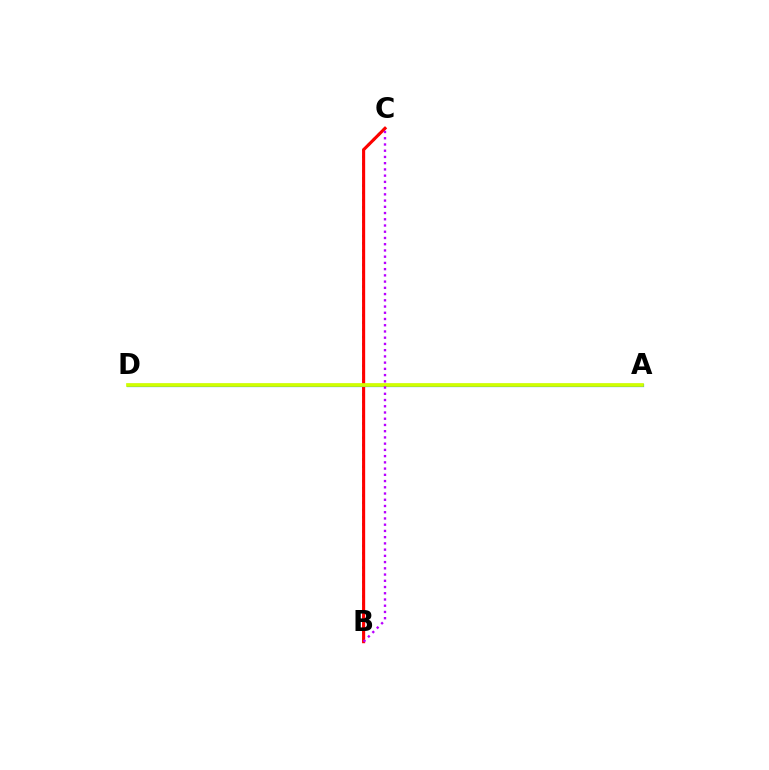{('B', 'C'): [{'color': '#00ff5c', 'line_style': 'dotted', 'thickness': 1.96}, {'color': '#ff0000', 'line_style': 'solid', 'thickness': 2.24}, {'color': '#b900ff', 'line_style': 'dotted', 'thickness': 1.69}], ('A', 'D'): [{'color': '#0074ff', 'line_style': 'solid', 'thickness': 2.29}, {'color': '#d1ff00', 'line_style': 'solid', 'thickness': 2.65}]}